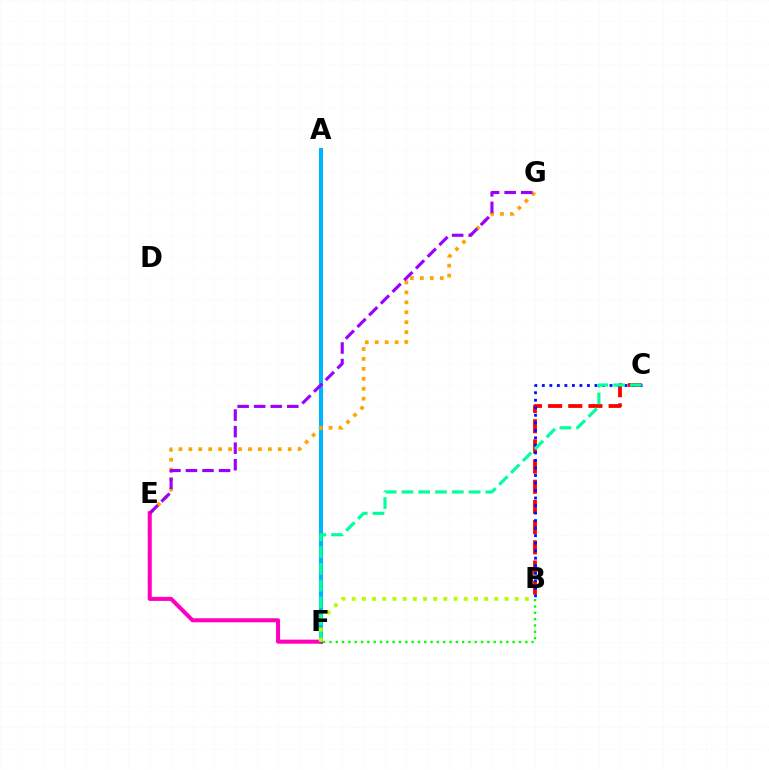{('B', 'C'): [{'color': '#ff0000', 'line_style': 'dashed', 'thickness': 2.74}, {'color': '#0010ff', 'line_style': 'dotted', 'thickness': 2.04}], ('A', 'F'): [{'color': '#00b5ff', 'line_style': 'solid', 'thickness': 2.91}], ('E', 'G'): [{'color': '#ffa500', 'line_style': 'dotted', 'thickness': 2.7}, {'color': '#9b00ff', 'line_style': 'dashed', 'thickness': 2.25}], ('E', 'F'): [{'color': '#ff00bd', 'line_style': 'solid', 'thickness': 2.92}], ('C', 'F'): [{'color': '#00ff9d', 'line_style': 'dashed', 'thickness': 2.28}], ('B', 'F'): [{'color': '#08ff00', 'line_style': 'dotted', 'thickness': 1.72}, {'color': '#b3ff00', 'line_style': 'dotted', 'thickness': 2.77}]}